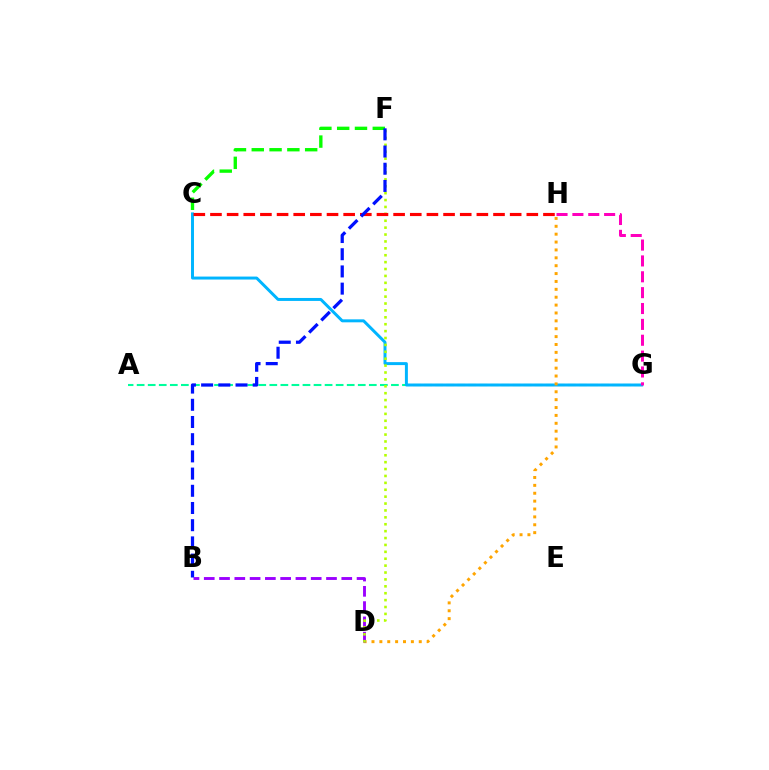{('A', 'G'): [{'color': '#00ff9d', 'line_style': 'dashed', 'thickness': 1.5}], ('C', 'G'): [{'color': '#00b5ff', 'line_style': 'solid', 'thickness': 2.14}], ('D', 'H'): [{'color': '#ffa500', 'line_style': 'dotted', 'thickness': 2.14}], ('G', 'H'): [{'color': '#ff00bd', 'line_style': 'dashed', 'thickness': 2.15}], ('B', 'D'): [{'color': '#9b00ff', 'line_style': 'dashed', 'thickness': 2.08}], ('D', 'F'): [{'color': '#b3ff00', 'line_style': 'dotted', 'thickness': 1.87}], ('C', 'H'): [{'color': '#ff0000', 'line_style': 'dashed', 'thickness': 2.26}], ('C', 'F'): [{'color': '#08ff00', 'line_style': 'dashed', 'thickness': 2.42}], ('B', 'F'): [{'color': '#0010ff', 'line_style': 'dashed', 'thickness': 2.34}]}